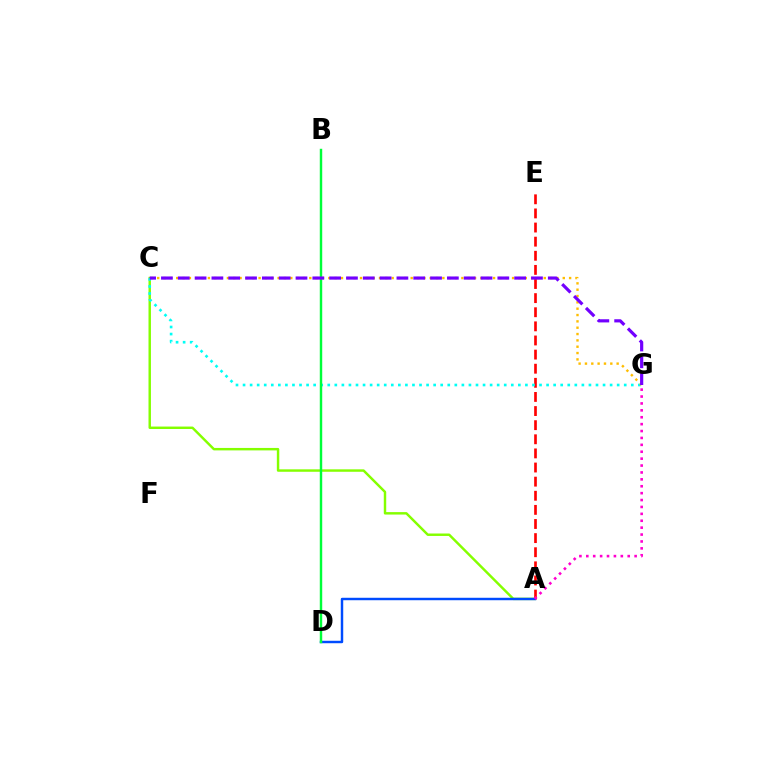{('A', 'C'): [{'color': '#84ff00', 'line_style': 'solid', 'thickness': 1.76}], ('A', 'E'): [{'color': '#ff0000', 'line_style': 'dashed', 'thickness': 1.92}], ('C', 'G'): [{'color': '#00fff6', 'line_style': 'dotted', 'thickness': 1.92}, {'color': '#ffbd00', 'line_style': 'dotted', 'thickness': 1.72}, {'color': '#7200ff', 'line_style': 'dashed', 'thickness': 2.28}], ('A', 'D'): [{'color': '#004bff', 'line_style': 'solid', 'thickness': 1.77}], ('A', 'G'): [{'color': '#ff00cf', 'line_style': 'dotted', 'thickness': 1.87}], ('B', 'D'): [{'color': '#00ff39', 'line_style': 'solid', 'thickness': 1.76}]}